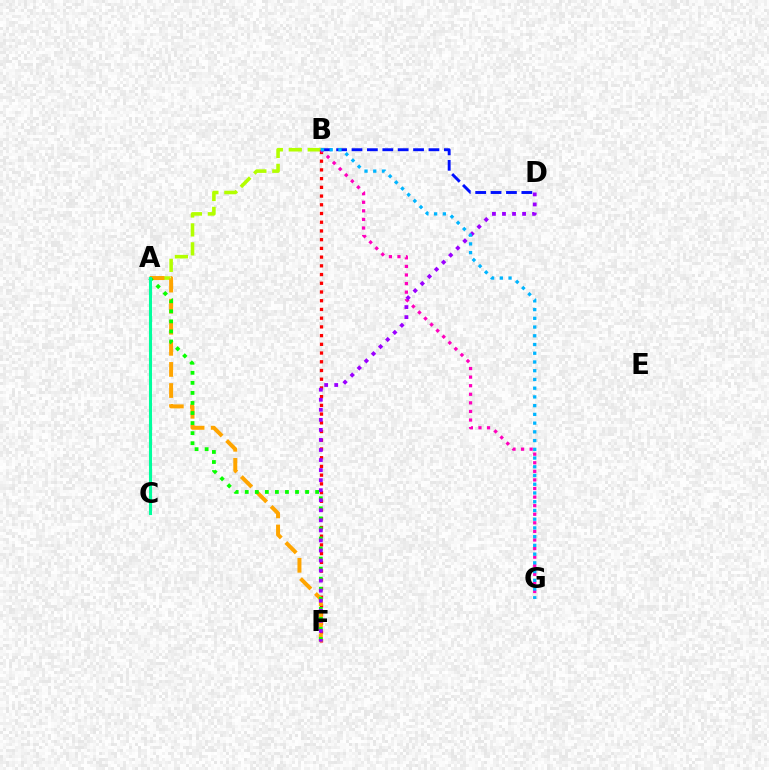{('A', 'B'): [{'color': '#b3ff00', 'line_style': 'dashed', 'thickness': 2.57}], ('B', 'F'): [{'color': '#ff0000', 'line_style': 'dotted', 'thickness': 2.37}], ('A', 'F'): [{'color': '#ffa500', 'line_style': 'dashed', 'thickness': 2.86}, {'color': '#08ff00', 'line_style': 'dotted', 'thickness': 2.73}], ('B', 'G'): [{'color': '#ff00bd', 'line_style': 'dotted', 'thickness': 2.33}, {'color': '#00b5ff', 'line_style': 'dotted', 'thickness': 2.37}], ('B', 'D'): [{'color': '#0010ff', 'line_style': 'dashed', 'thickness': 2.09}], ('D', 'F'): [{'color': '#9b00ff', 'line_style': 'dotted', 'thickness': 2.73}], ('A', 'C'): [{'color': '#00ff9d', 'line_style': 'solid', 'thickness': 2.22}]}